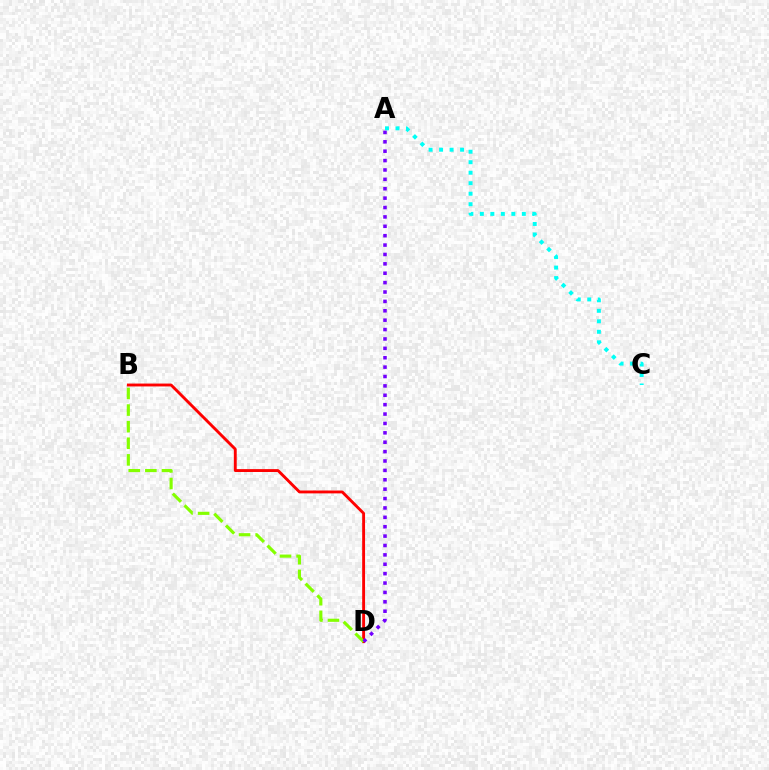{('A', 'C'): [{'color': '#00fff6', 'line_style': 'dotted', 'thickness': 2.85}], ('B', 'D'): [{'color': '#ff0000', 'line_style': 'solid', 'thickness': 2.07}, {'color': '#84ff00', 'line_style': 'dashed', 'thickness': 2.26}], ('A', 'D'): [{'color': '#7200ff', 'line_style': 'dotted', 'thickness': 2.55}]}